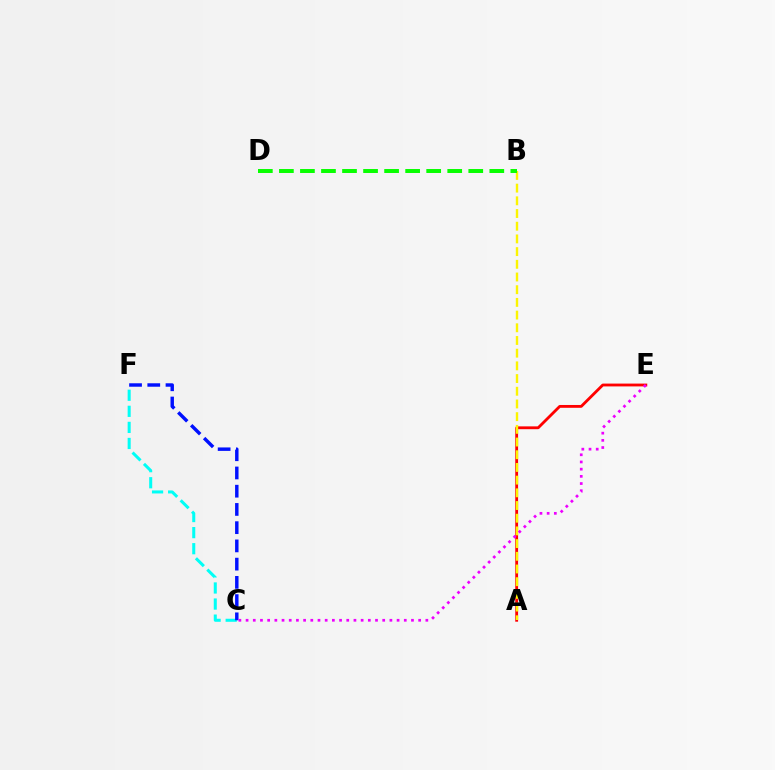{('A', 'E'): [{'color': '#ff0000', 'line_style': 'solid', 'thickness': 2.03}], ('A', 'B'): [{'color': '#fcf500', 'line_style': 'dashed', 'thickness': 1.72}], ('C', 'F'): [{'color': '#00fff6', 'line_style': 'dashed', 'thickness': 2.18}, {'color': '#0010ff', 'line_style': 'dashed', 'thickness': 2.48}], ('B', 'D'): [{'color': '#08ff00', 'line_style': 'dashed', 'thickness': 2.86}], ('C', 'E'): [{'color': '#ee00ff', 'line_style': 'dotted', 'thickness': 1.95}]}